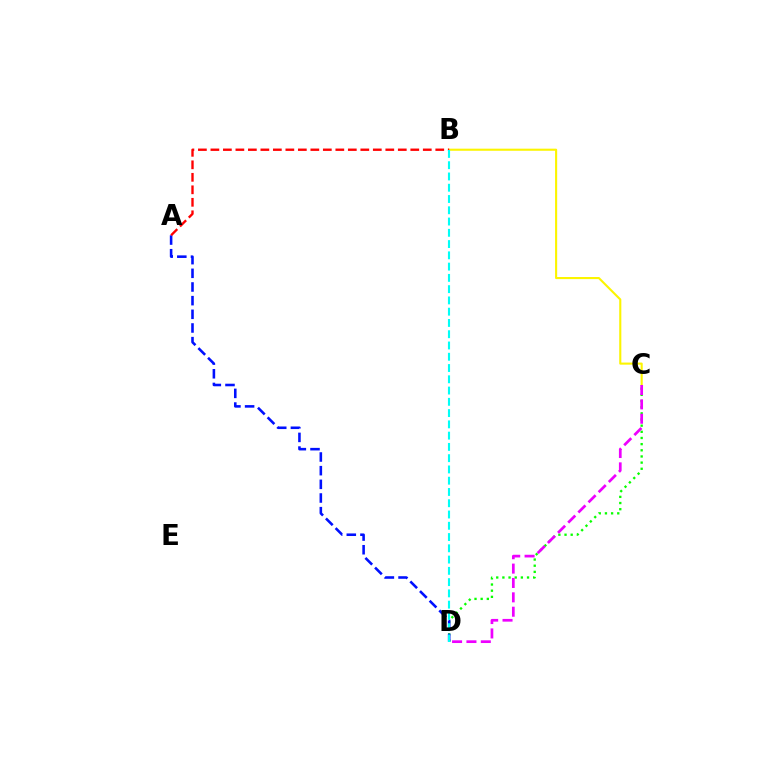{('C', 'D'): [{'color': '#08ff00', 'line_style': 'dotted', 'thickness': 1.67}, {'color': '#ee00ff', 'line_style': 'dashed', 'thickness': 1.95}], ('B', 'C'): [{'color': '#fcf500', 'line_style': 'solid', 'thickness': 1.52}], ('A', 'D'): [{'color': '#0010ff', 'line_style': 'dashed', 'thickness': 1.86}], ('A', 'B'): [{'color': '#ff0000', 'line_style': 'dashed', 'thickness': 1.7}], ('B', 'D'): [{'color': '#00fff6', 'line_style': 'dashed', 'thickness': 1.53}]}